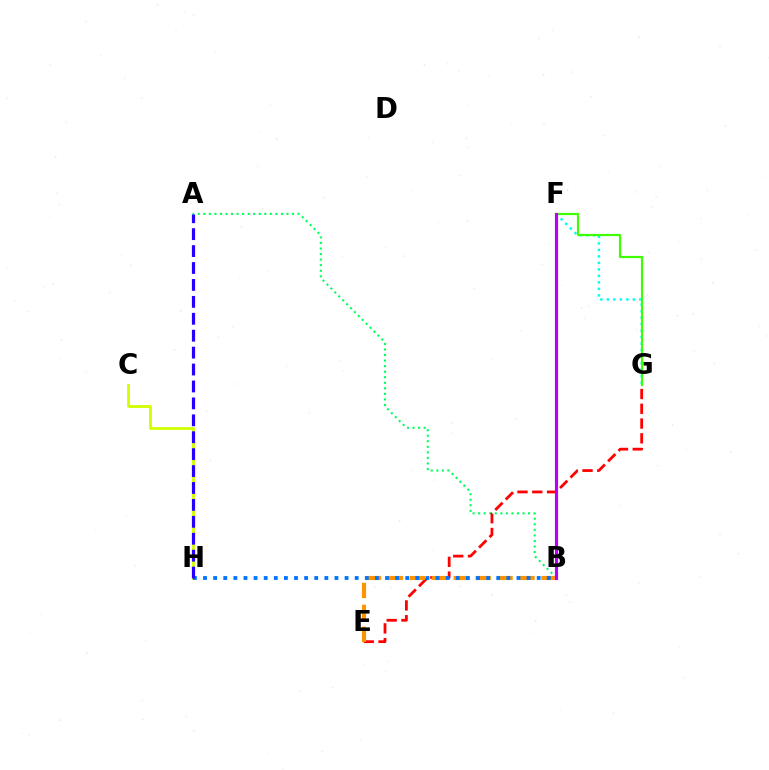{('A', 'B'): [{'color': '#00ff5c', 'line_style': 'dotted', 'thickness': 1.51}], ('B', 'F'): [{'color': '#ff00ac', 'line_style': 'dashed', 'thickness': 1.97}, {'color': '#b900ff', 'line_style': 'solid', 'thickness': 2.26}], ('F', 'G'): [{'color': '#00fff6', 'line_style': 'dotted', 'thickness': 1.77}, {'color': '#3dff00', 'line_style': 'solid', 'thickness': 1.56}], ('E', 'G'): [{'color': '#ff0000', 'line_style': 'dashed', 'thickness': 2.01}], ('C', 'H'): [{'color': '#d1ff00', 'line_style': 'solid', 'thickness': 2.01}], ('B', 'E'): [{'color': '#ff9400', 'line_style': 'dashed', 'thickness': 2.98}], ('B', 'H'): [{'color': '#0074ff', 'line_style': 'dotted', 'thickness': 2.75}], ('A', 'H'): [{'color': '#2500ff', 'line_style': 'dashed', 'thickness': 2.3}]}